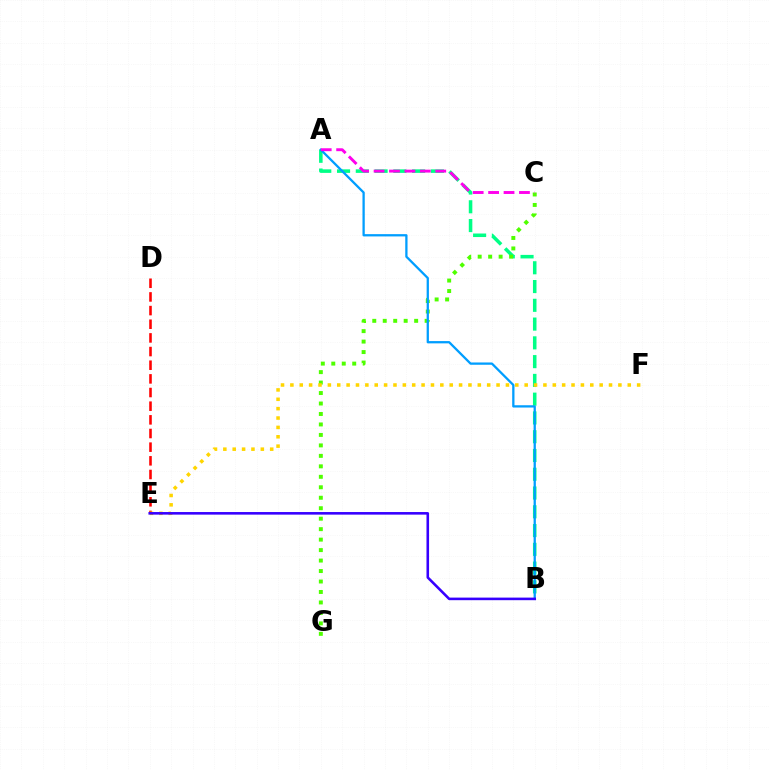{('D', 'E'): [{'color': '#ff0000', 'line_style': 'dashed', 'thickness': 1.86}], ('A', 'B'): [{'color': '#00ff86', 'line_style': 'dashed', 'thickness': 2.55}, {'color': '#009eff', 'line_style': 'solid', 'thickness': 1.64}], ('C', 'G'): [{'color': '#4fff00', 'line_style': 'dotted', 'thickness': 2.84}], ('E', 'F'): [{'color': '#ffd500', 'line_style': 'dotted', 'thickness': 2.55}], ('B', 'E'): [{'color': '#3700ff', 'line_style': 'solid', 'thickness': 1.86}], ('A', 'C'): [{'color': '#ff00ed', 'line_style': 'dashed', 'thickness': 2.1}]}